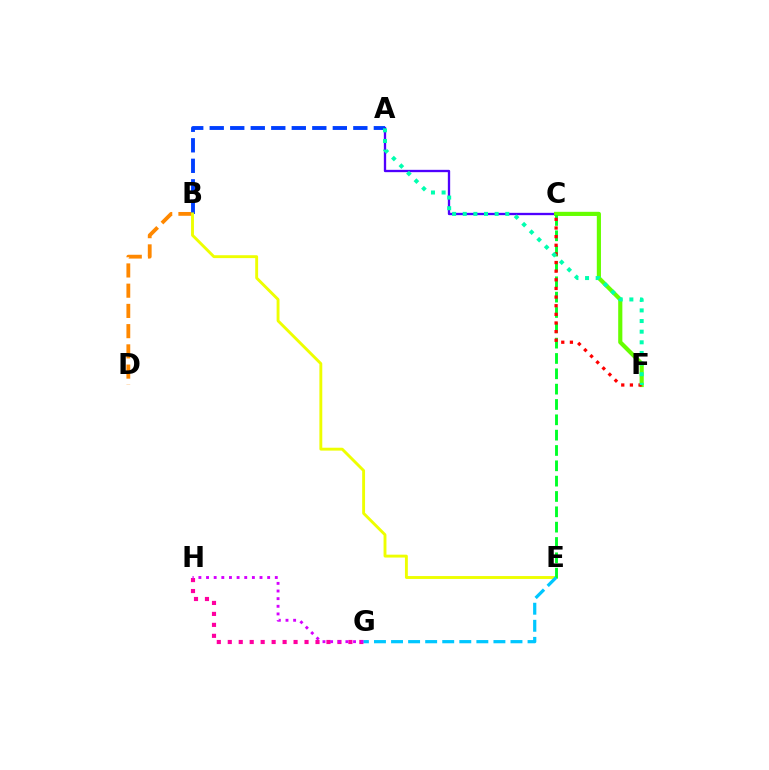{('A', 'C'): [{'color': '#4f00ff', 'line_style': 'solid', 'thickness': 1.68}], ('G', 'H'): [{'color': '#ff00a0', 'line_style': 'dotted', 'thickness': 2.98}, {'color': '#d600ff', 'line_style': 'dotted', 'thickness': 2.08}], ('B', 'D'): [{'color': '#ff8800', 'line_style': 'dashed', 'thickness': 2.75}], ('A', 'B'): [{'color': '#003fff', 'line_style': 'dashed', 'thickness': 2.79}], ('C', 'F'): [{'color': '#66ff00', 'line_style': 'solid', 'thickness': 2.99}, {'color': '#ff0000', 'line_style': 'dotted', 'thickness': 2.35}], ('B', 'E'): [{'color': '#eeff00', 'line_style': 'solid', 'thickness': 2.08}], ('C', 'E'): [{'color': '#00ff27', 'line_style': 'dashed', 'thickness': 2.08}], ('A', 'F'): [{'color': '#00ffaf', 'line_style': 'dotted', 'thickness': 2.89}], ('E', 'G'): [{'color': '#00c7ff', 'line_style': 'dashed', 'thickness': 2.32}]}